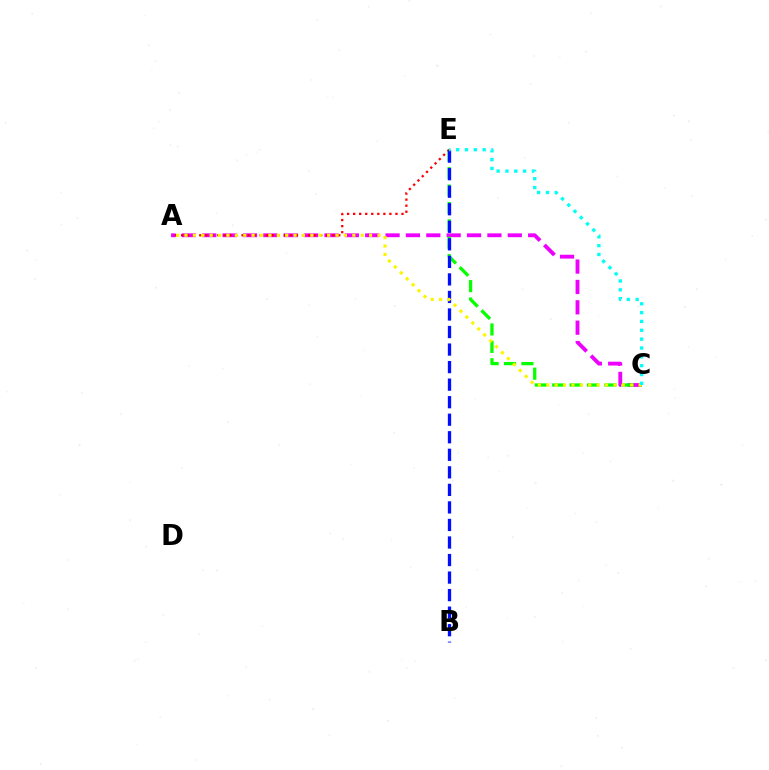{('A', 'C'): [{'color': '#ee00ff', 'line_style': 'dashed', 'thickness': 2.77}, {'color': '#fcf500', 'line_style': 'dotted', 'thickness': 2.28}], ('C', 'E'): [{'color': '#08ff00', 'line_style': 'dashed', 'thickness': 2.36}, {'color': '#00fff6', 'line_style': 'dotted', 'thickness': 2.4}], ('A', 'E'): [{'color': '#ff0000', 'line_style': 'dotted', 'thickness': 1.64}], ('B', 'E'): [{'color': '#0010ff', 'line_style': 'dashed', 'thickness': 2.38}]}